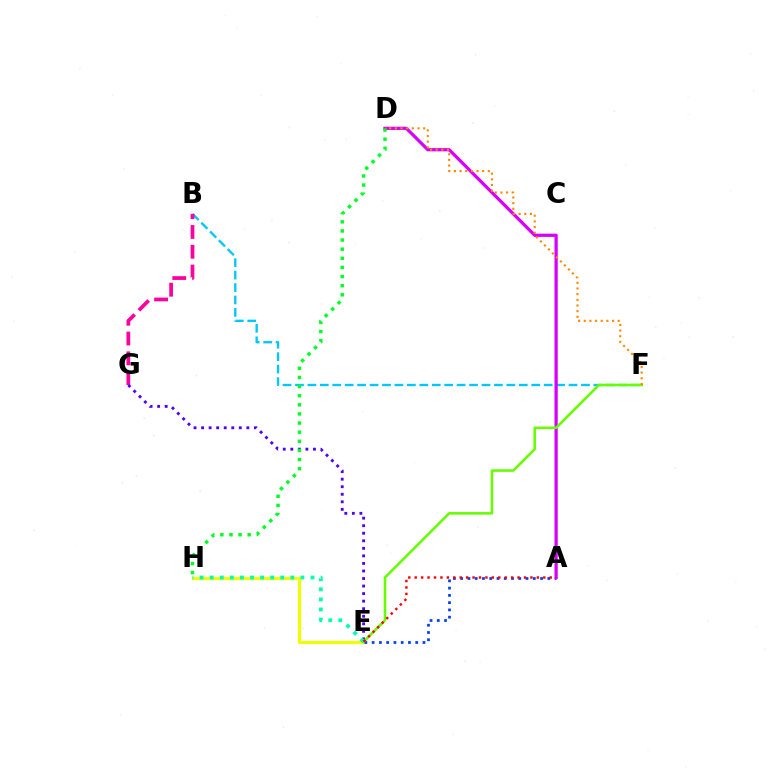{('B', 'F'): [{'color': '#00c7ff', 'line_style': 'dashed', 'thickness': 1.69}], ('B', 'G'): [{'color': '#ff00a0', 'line_style': 'dashed', 'thickness': 2.69}], ('E', 'H'): [{'color': '#eeff00', 'line_style': 'solid', 'thickness': 2.31}, {'color': '#00ffaf', 'line_style': 'dotted', 'thickness': 2.74}], ('E', 'G'): [{'color': '#4f00ff', 'line_style': 'dotted', 'thickness': 2.05}], ('A', 'E'): [{'color': '#003fff', 'line_style': 'dotted', 'thickness': 1.97}, {'color': '#ff0000', 'line_style': 'dotted', 'thickness': 1.75}], ('A', 'D'): [{'color': '#d600ff', 'line_style': 'solid', 'thickness': 2.33}], ('D', 'H'): [{'color': '#00ff27', 'line_style': 'dotted', 'thickness': 2.48}], ('E', 'F'): [{'color': '#66ff00', 'line_style': 'solid', 'thickness': 1.85}], ('D', 'F'): [{'color': '#ff8800', 'line_style': 'dotted', 'thickness': 1.54}]}